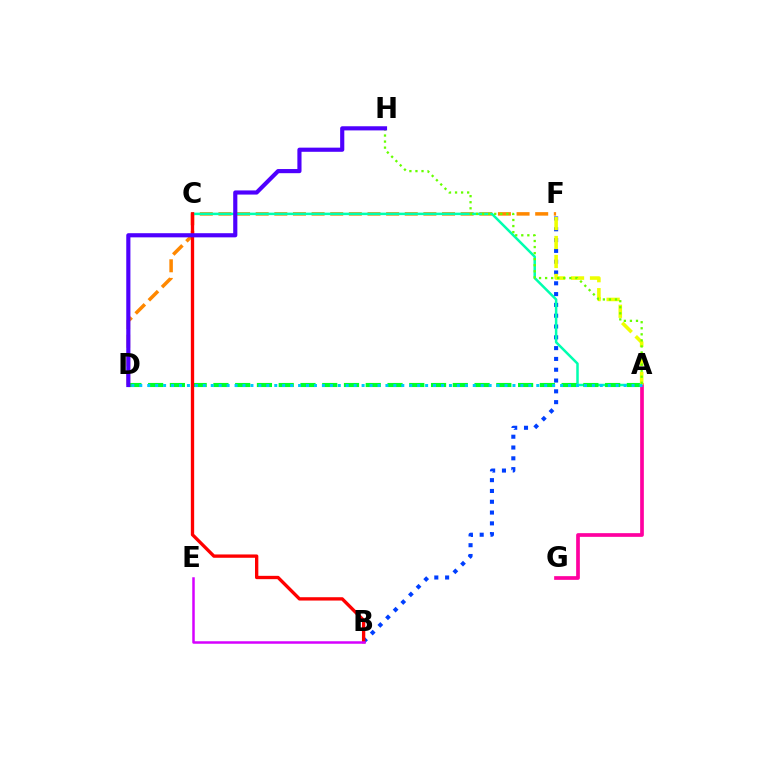{('D', 'F'): [{'color': '#ff8800', 'line_style': 'dashed', 'thickness': 2.53}], ('B', 'F'): [{'color': '#003fff', 'line_style': 'dotted', 'thickness': 2.94}], ('A', 'C'): [{'color': '#00ffaf', 'line_style': 'solid', 'thickness': 1.81}], ('A', 'D'): [{'color': '#00ff27', 'line_style': 'dashed', 'thickness': 2.96}, {'color': '#00c7ff', 'line_style': 'dotted', 'thickness': 2.16}], ('A', 'G'): [{'color': '#ff00a0', 'line_style': 'solid', 'thickness': 2.66}], ('A', 'F'): [{'color': '#eeff00', 'line_style': 'dashed', 'thickness': 2.58}], ('B', 'C'): [{'color': '#ff0000', 'line_style': 'solid', 'thickness': 2.4}], ('A', 'H'): [{'color': '#66ff00', 'line_style': 'dotted', 'thickness': 1.65}], ('D', 'H'): [{'color': '#4f00ff', 'line_style': 'solid', 'thickness': 2.99}], ('B', 'E'): [{'color': '#d600ff', 'line_style': 'solid', 'thickness': 1.8}]}